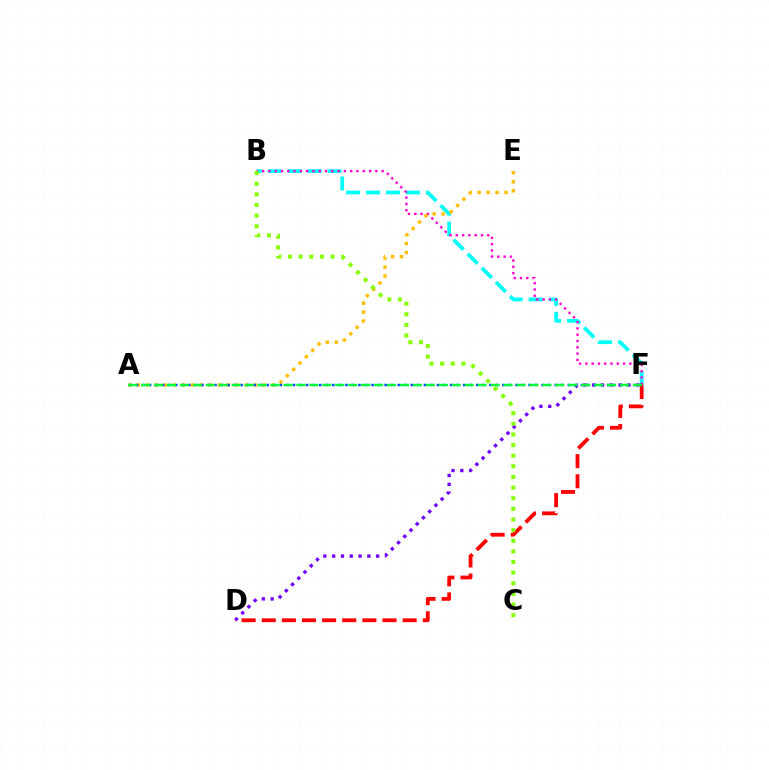{('D', 'F'): [{'color': '#ff0000', 'line_style': 'dashed', 'thickness': 2.73}, {'color': '#7200ff', 'line_style': 'dotted', 'thickness': 2.39}], ('B', 'F'): [{'color': '#00fff6', 'line_style': 'dashed', 'thickness': 2.71}, {'color': '#ff00cf', 'line_style': 'dotted', 'thickness': 1.71}], ('A', 'E'): [{'color': '#ffbd00', 'line_style': 'dotted', 'thickness': 2.44}], ('A', 'F'): [{'color': '#004bff', 'line_style': 'dotted', 'thickness': 1.78}, {'color': '#00ff39', 'line_style': 'dashed', 'thickness': 1.76}], ('B', 'C'): [{'color': '#84ff00', 'line_style': 'dotted', 'thickness': 2.89}]}